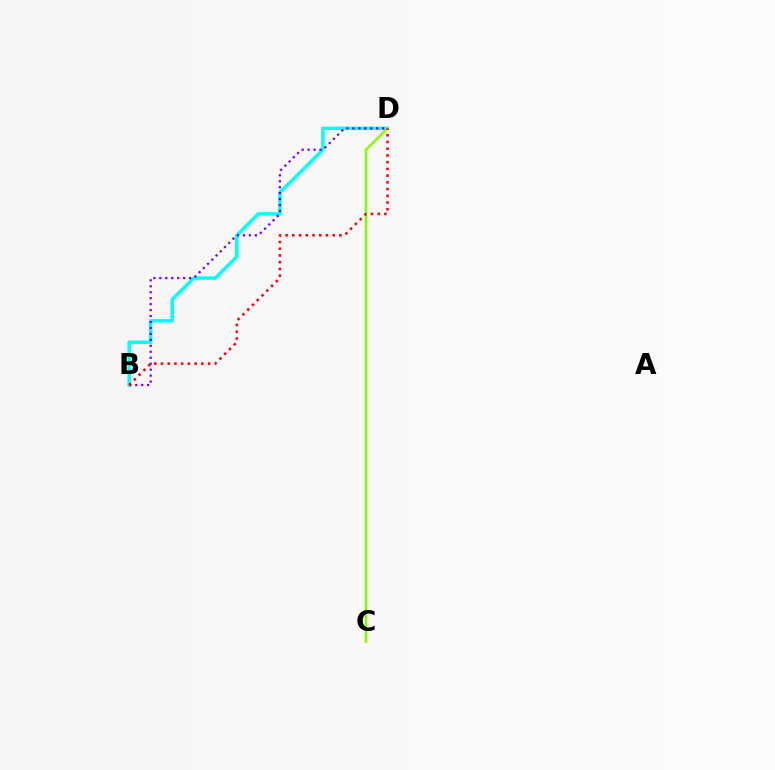{('B', 'D'): [{'color': '#00fff6', 'line_style': 'solid', 'thickness': 2.5}, {'color': '#7200ff', 'line_style': 'dotted', 'thickness': 1.62}, {'color': '#ff0000', 'line_style': 'dotted', 'thickness': 1.83}], ('C', 'D'): [{'color': '#84ff00', 'line_style': 'solid', 'thickness': 1.81}]}